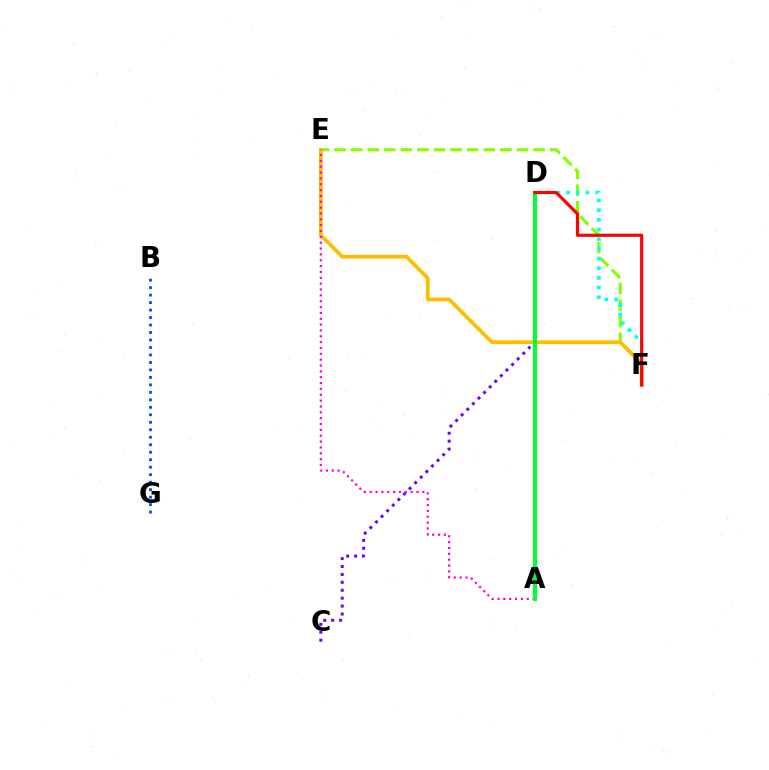{('E', 'F'): [{'color': '#84ff00', 'line_style': 'dashed', 'thickness': 2.25}, {'color': '#ffbd00', 'line_style': 'solid', 'thickness': 2.71}], ('A', 'E'): [{'color': '#ff00cf', 'line_style': 'dotted', 'thickness': 1.59}], ('C', 'D'): [{'color': '#7200ff', 'line_style': 'dotted', 'thickness': 2.15}], ('A', 'D'): [{'color': '#00ff39', 'line_style': 'solid', 'thickness': 2.97}], ('D', 'F'): [{'color': '#00fff6', 'line_style': 'dotted', 'thickness': 2.63}, {'color': '#ff0000', 'line_style': 'solid', 'thickness': 2.27}], ('B', 'G'): [{'color': '#004bff', 'line_style': 'dotted', 'thickness': 2.03}]}